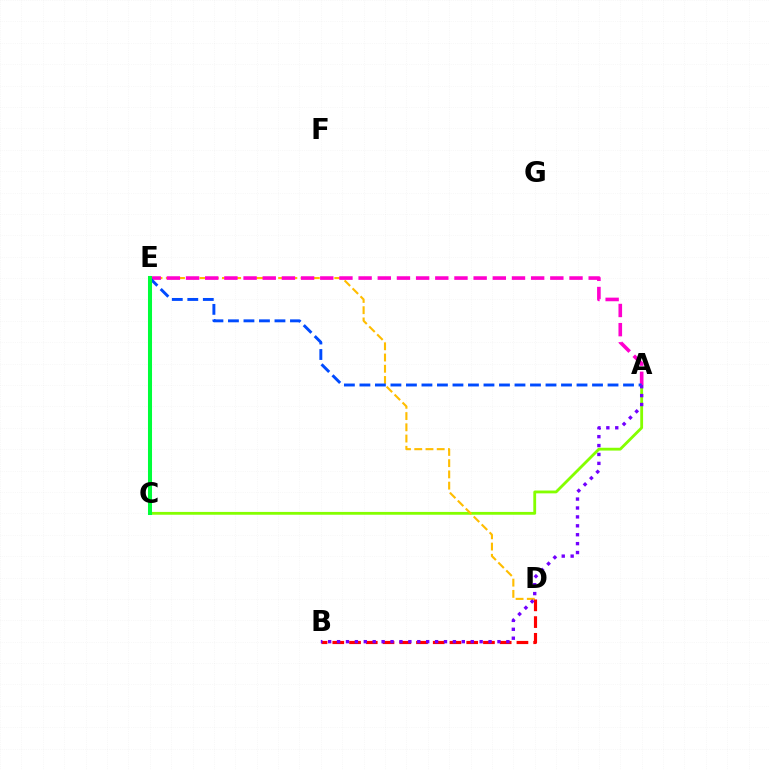{('A', 'C'): [{'color': '#84ff00', 'line_style': 'solid', 'thickness': 2.03}], ('D', 'E'): [{'color': '#ffbd00', 'line_style': 'dashed', 'thickness': 1.53}], ('A', 'E'): [{'color': '#ff00cf', 'line_style': 'dashed', 'thickness': 2.6}, {'color': '#004bff', 'line_style': 'dashed', 'thickness': 2.11}], ('C', 'E'): [{'color': '#00fff6', 'line_style': 'dotted', 'thickness': 2.19}, {'color': '#00ff39', 'line_style': 'solid', 'thickness': 2.91}], ('B', 'D'): [{'color': '#ff0000', 'line_style': 'dashed', 'thickness': 2.27}], ('A', 'B'): [{'color': '#7200ff', 'line_style': 'dotted', 'thickness': 2.42}]}